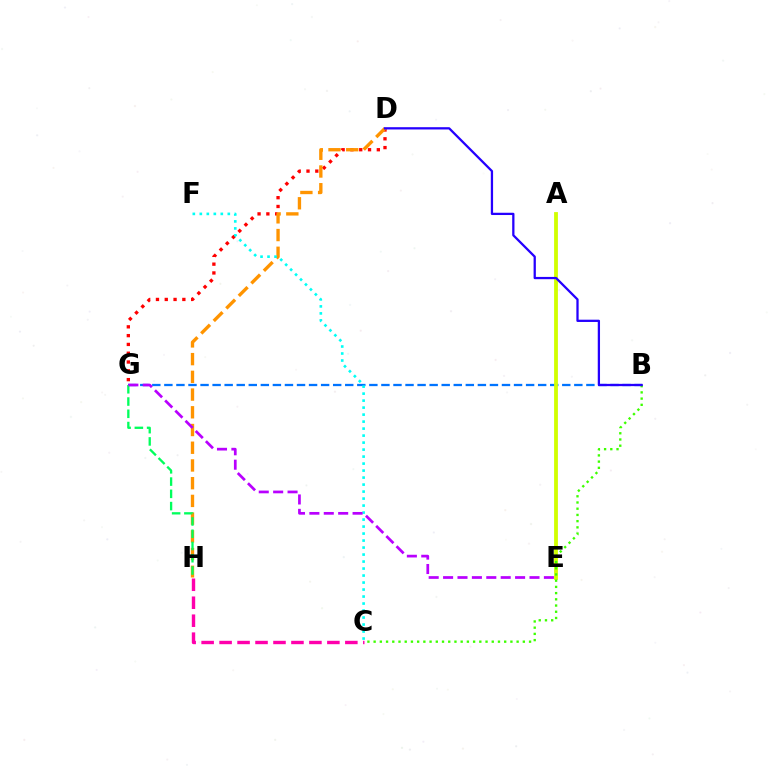{('D', 'G'): [{'color': '#ff0000', 'line_style': 'dotted', 'thickness': 2.39}], ('B', 'G'): [{'color': '#0074ff', 'line_style': 'dashed', 'thickness': 1.64}], ('D', 'H'): [{'color': '#ff9400', 'line_style': 'dashed', 'thickness': 2.41}], ('G', 'H'): [{'color': '#00ff5c', 'line_style': 'dashed', 'thickness': 1.66}], ('A', 'E'): [{'color': '#d1ff00', 'line_style': 'solid', 'thickness': 2.74}], ('B', 'C'): [{'color': '#3dff00', 'line_style': 'dotted', 'thickness': 1.69}], ('C', 'F'): [{'color': '#00fff6', 'line_style': 'dotted', 'thickness': 1.9}], ('C', 'H'): [{'color': '#ff00ac', 'line_style': 'dashed', 'thickness': 2.44}], ('E', 'G'): [{'color': '#b900ff', 'line_style': 'dashed', 'thickness': 1.96}], ('B', 'D'): [{'color': '#2500ff', 'line_style': 'solid', 'thickness': 1.64}]}